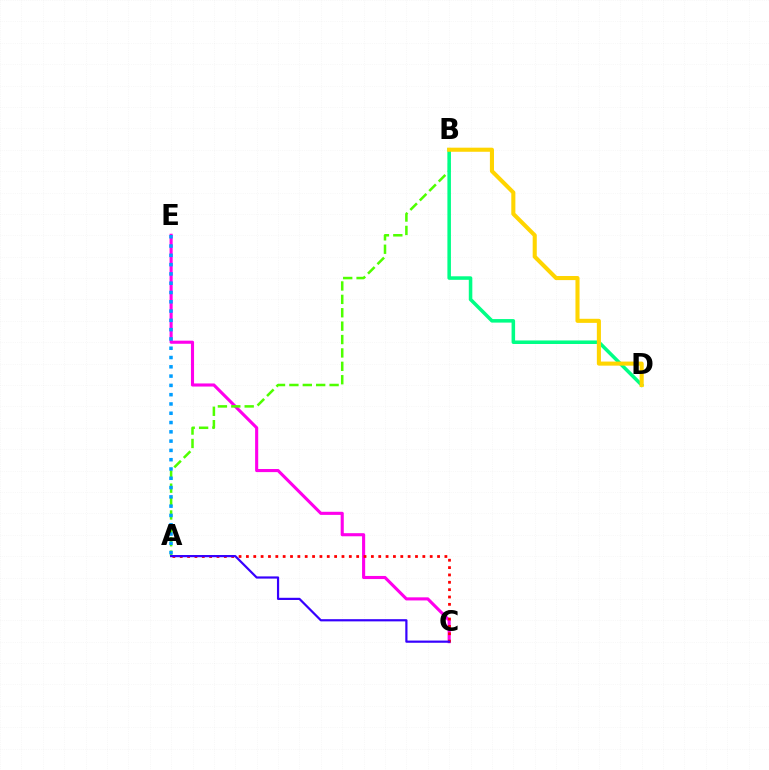{('C', 'E'): [{'color': '#ff00ed', 'line_style': 'solid', 'thickness': 2.23}], ('A', 'B'): [{'color': '#4fff00', 'line_style': 'dashed', 'thickness': 1.82}], ('A', 'C'): [{'color': '#ff0000', 'line_style': 'dotted', 'thickness': 2.0}, {'color': '#3700ff', 'line_style': 'solid', 'thickness': 1.58}], ('B', 'D'): [{'color': '#00ff86', 'line_style': 'solid', 'thickness': 2.54}, {'color': '#ffd500', 'line_style': 'solid', 'thickness': 2.94}], ('A', 'E'): [{'color': '#009eff', 'line_style': 'dotted', 'thickness': 2.52}]}